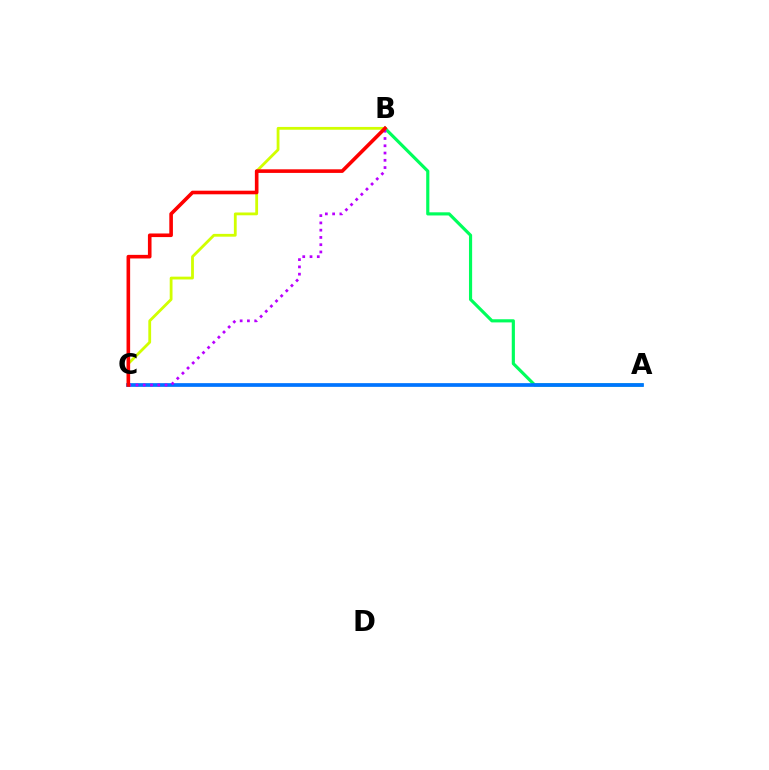{('A', 'B'): [{'color': '#00ff5c', 'line_style': 'solid', 'thickness': 2.27}], ('B', 'C'): [{'color': '#d1ff00', 'line_style': 'solid', 'thickness': 2.02}, {'color': '#b900ff', 'line_style': 'dotted', 'thickness': 1.97}, {'color': '#ff0000', 'line_style': 'solid', 'thickness': 2.6}], ('A', 'C'): [{'color': '#0074ff', 'line_style': 'solid', 'thickness': 2.67}]}